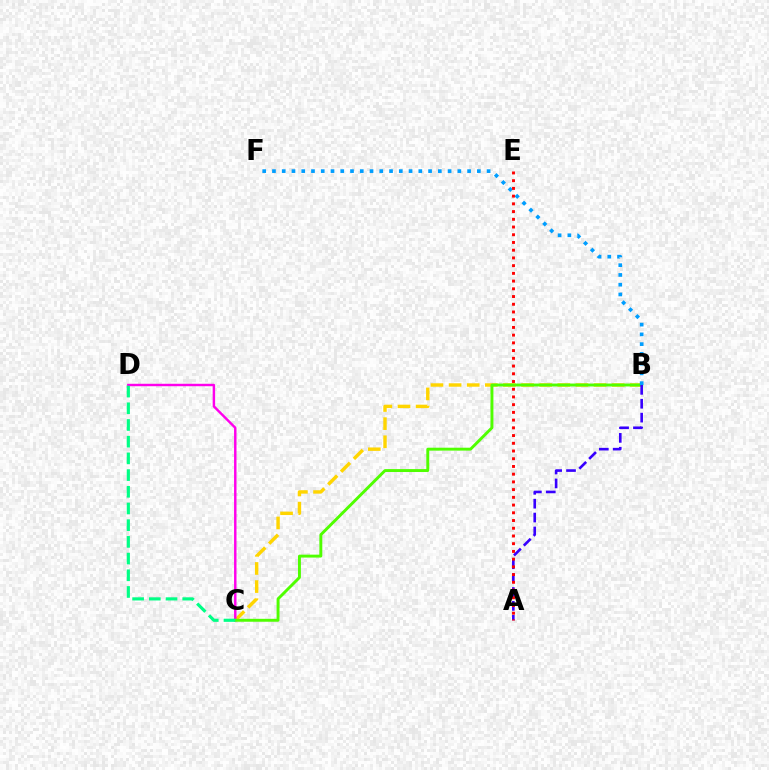{('B', 'C'): [{'color': '#ffd500', 'line_style': 'dashed', 'thickness': 2.46}, {'color': '#4fff00', 'line_style': 'solid', 'thickness': 2.1}], ('C', 'D'): [{'color': '#ff00ed', 'line_style': 'solid', 'thickness': 1.76}, {'color': '#00ff86', 'line_style': 'dashed', 'thickness': 2.27}], ('B', 'F'): [{'color': '#009eff', 'line_style': 'dotted', 'thickness': 2.65}], ('A', 'B'): [{'color': '#3700ff', 'line_style': 'dashed', 'thickness': 1.89}], ('A', 'E'): [{'color': '#ff0000', 'line_style': 'dotted', 'thickness': 2.1}]}